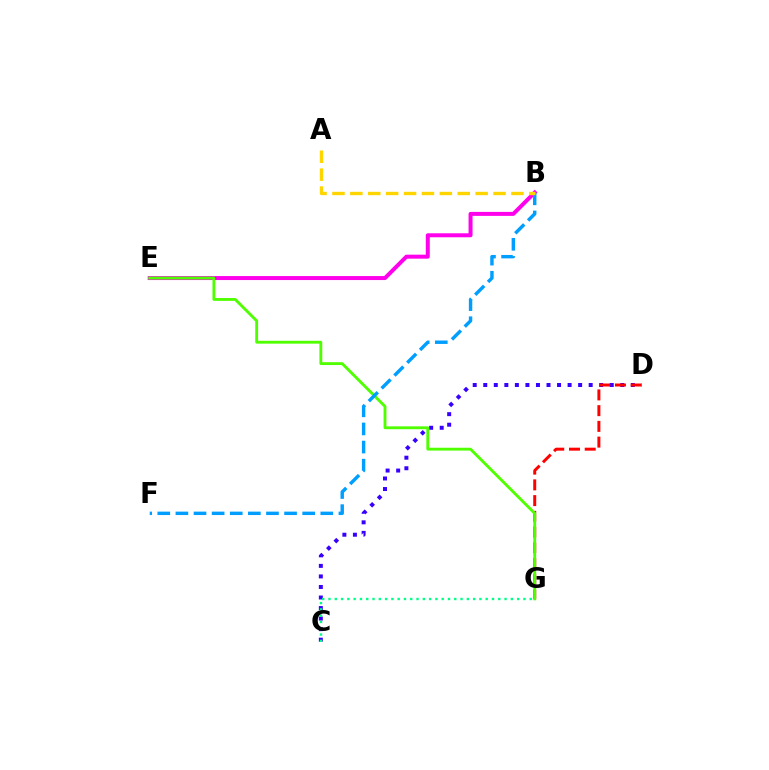{('C', 'D'): [{'color': '#3700ff', 'line_style': 'dotted', 'thickness': 2.86}], ('D', 'G'): [{'color': '#ff0000', 'line_style': 'dashed', 'thickness': 2.14}], ('B', 'E'): [{'color': '#ff00ed', 'line_style': 'solid', 'thickness': 2.87}], ('E', 'G'): [{'color': '#4fff00', 'line_style': 'solid', 'thickness': 2.05}], ('B', 'F'): [{'color': '#009eff', 'line_style': 'dashed', 'thickness': 2.46}], ('A', 'B'): [{'color': '#ffd500', 'line_style': 'dashed', 'thickness': 2.43}], ('C', 'G'): [{'color': '#00ff86', 'line_style': 'dotted', 'thickness': 1.71}]}